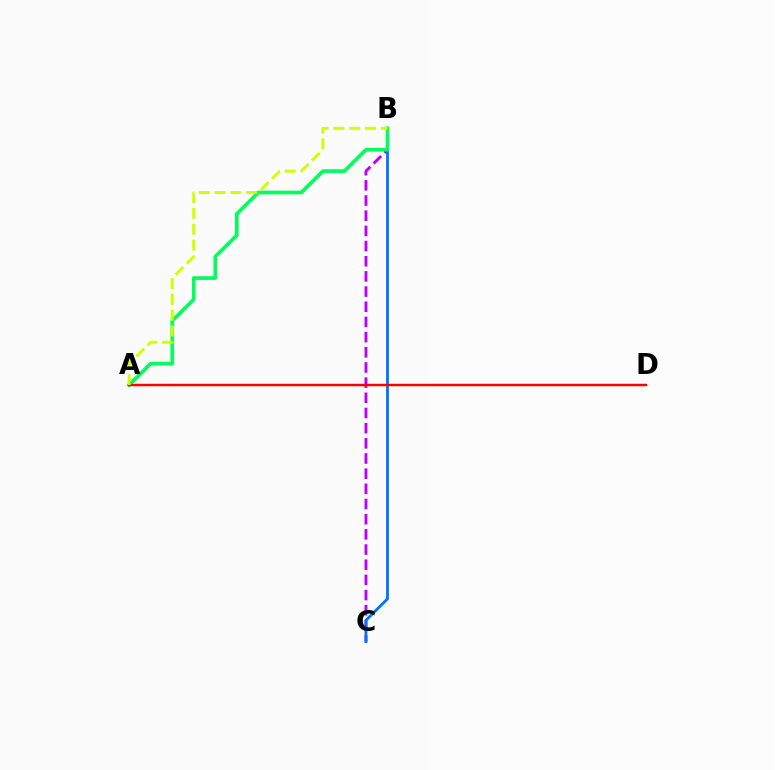{('B', 'C'): [{'color': '#b900ff', 'line_style': 'dashed', 'thickness': 2.06}, {'color': '#0074ff', 'line_style': 'solid', 'thickness': 2.02}], ('A', 'B'): [{'color': '#00ff5c', 'line_style': 'solid', 'thickness': 2.64}, {'color': '#d1ff00', 'line_style': 'dashed', 'thickness': 2.15}], ('A', 'D'): [{'color': '#ff0000', 'line_style': 'solid', 'thickness': 1.77}]}